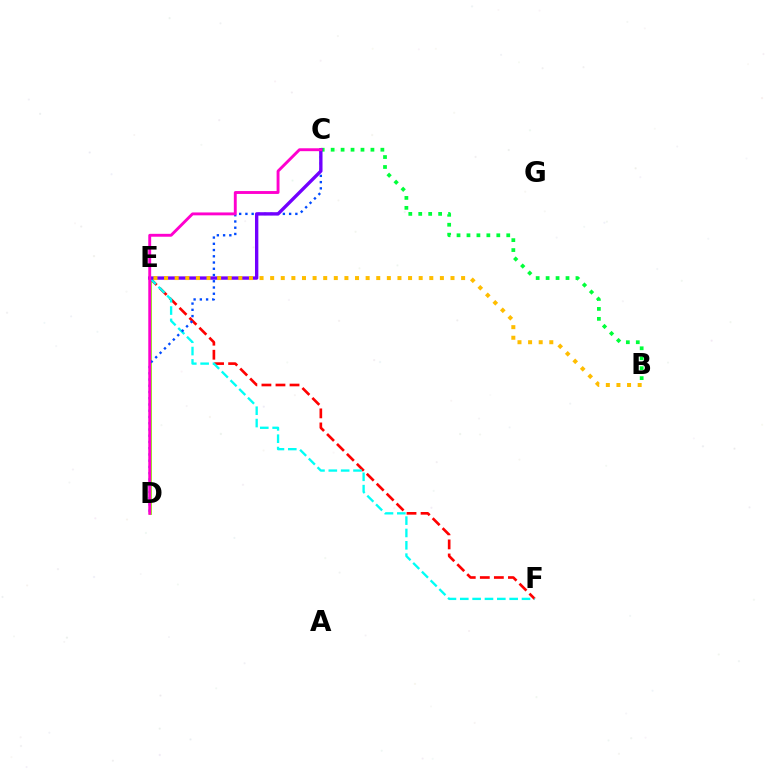{('D', 'E'): [{'color': '#84ff00', 'line_style': 'solid', 'thickness': 2.03}], ('B', 'C'): [{'color': '#00ff39', 'line_style': 'dotted', 'thickness': 2.7}], ('E', 'F'): [{'color': '#ff0000', 'line_style': 'dashed', 'thickness': 1.91}, {'color': '#00fff6', 'line_style': 'dashed', 'thickness': 1.68}], ('C', 'D'): [{'color': '#004bff', 'line_style': 'dotted', 'thickness': 1.7}, {'color': '#ff00cf', 'line_style': 'solid', 'thickness': 2.08}], ('C', 'E'): [{'color': '#7200ff', 'line_style': 'solid', 'thickness': 2.42}], ('B', 'E'): [{'color': '#ffbd00', 'line_style': 'dotted', 'thickness': 2.88}]}